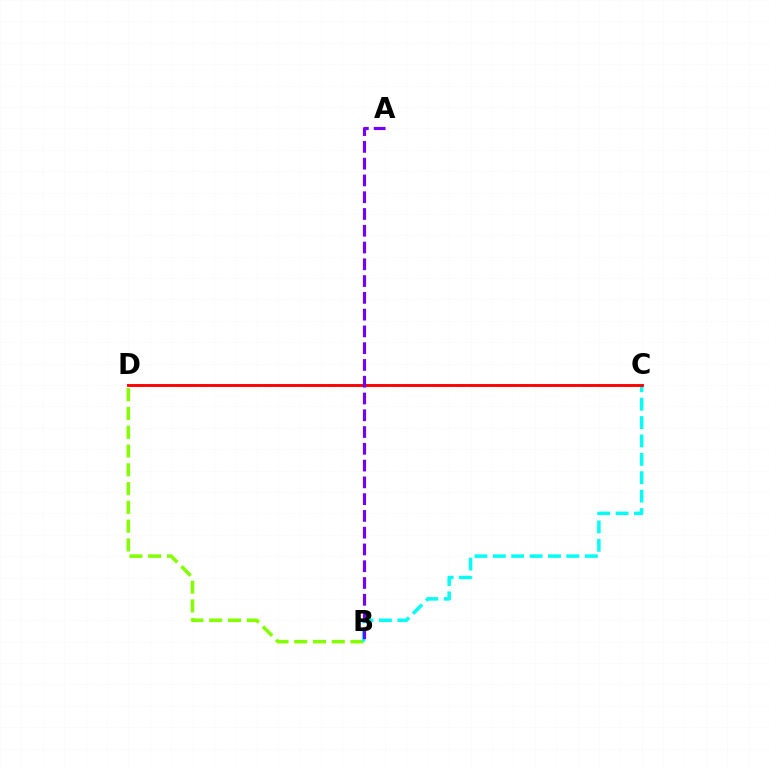{('B', 'D'): [{'color': '#84ff00', 'line_style': 'dashed', 'thickness': 2.55}], ('B', 'C'): [{'color': '#00fff6', 'line_style': 'dashed', 'thickness': 2.5}], ('C', 'D'): [{'color': '#ff0000', 'line_style': 'solid', 'thickness': 2.08}], ('A', 'B'): [{'color': '#7200ff', 'line_style': 'dashed', 'thickness': 2.28}]}